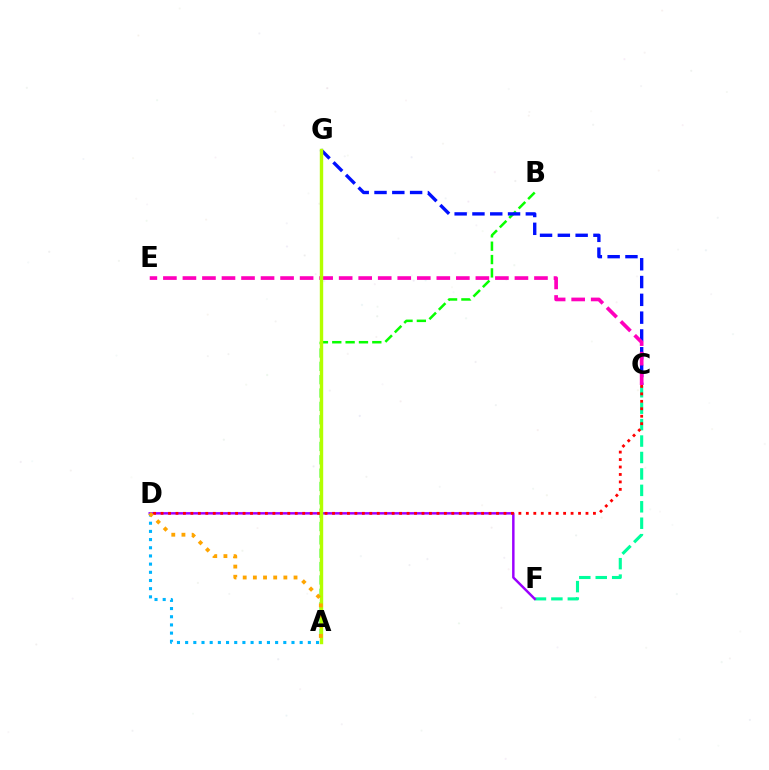{('C', 'F'): [{'color': '#00ff9d', 'line_style': 'dashed', 'thickness': 2.23}], ('A', 'B'): [{'color': '#08ff00', 'line_style': 'dashed', 'thickness': 1.81}], ('C', 'G'): [{'color': '#0010ff', 'line_style': 'dashed', 'thickness': 2.42}], ('D', 'F'): [{'color': '#9b00ff', 'line_style': 'solid', 'thickness': 1.77}], ('C', 'D'): [{'color': '#ff0000', 'line_style': 'dotted', 'thickness': 2.03}], ('C', 'E'): [{'color': '#ff00bd', 'line_style': 'dashed', 'thickness': 2.65}], ('A', 'D'): [{'color': '#00b5ff', 'line_style': 'dotted', 'thickness': 2.22}, {'color': '#ffa500', 'line_style': 'dotted', 'thickness': 2.76}], ('A', 'G'): [{'color': '#b3ff00', 'line_style': 'solid', 'thickness': 2.45}]}